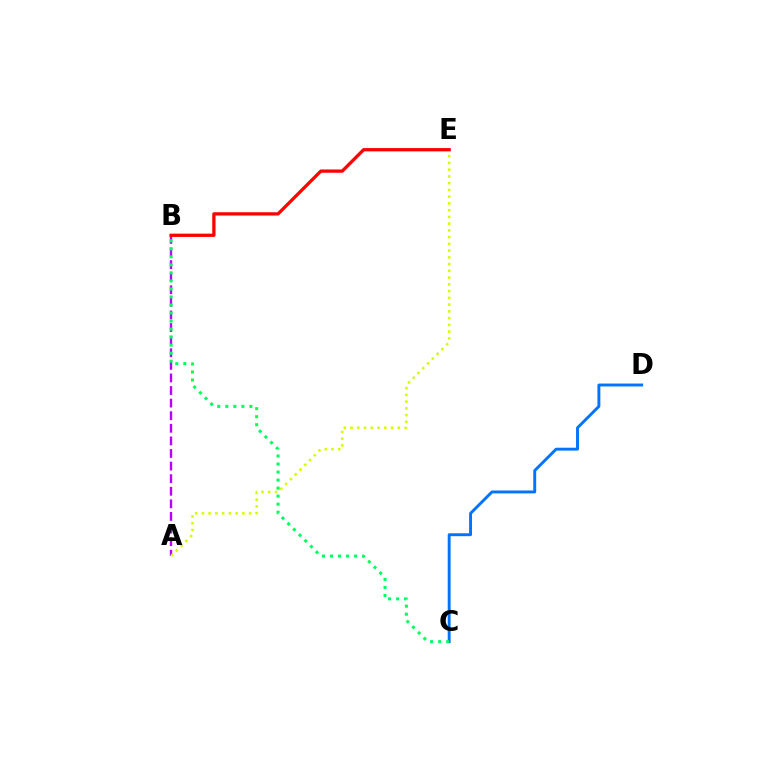{('A', 'B'): [{'color': '#b900ff', 'line_style': 'dashed', 'thickness': 1.71}], ('A', 'E'): [{'color': '#d1ff00', 'line_style': 'dotted', 'thickness': 1.83}], ('B', 'E'): [{'color': '#ff0000', 'line_style': 'solid', 'thickness': 2.36}], ('C', 'D'): [{'color': '#0074ff', 'line_style': 'solid', 'thickness': 2.1}], ('B', 'C'): [{'color': '#00ff5c', 'line_style': 'dotted', 'thickness': 2.18}]}